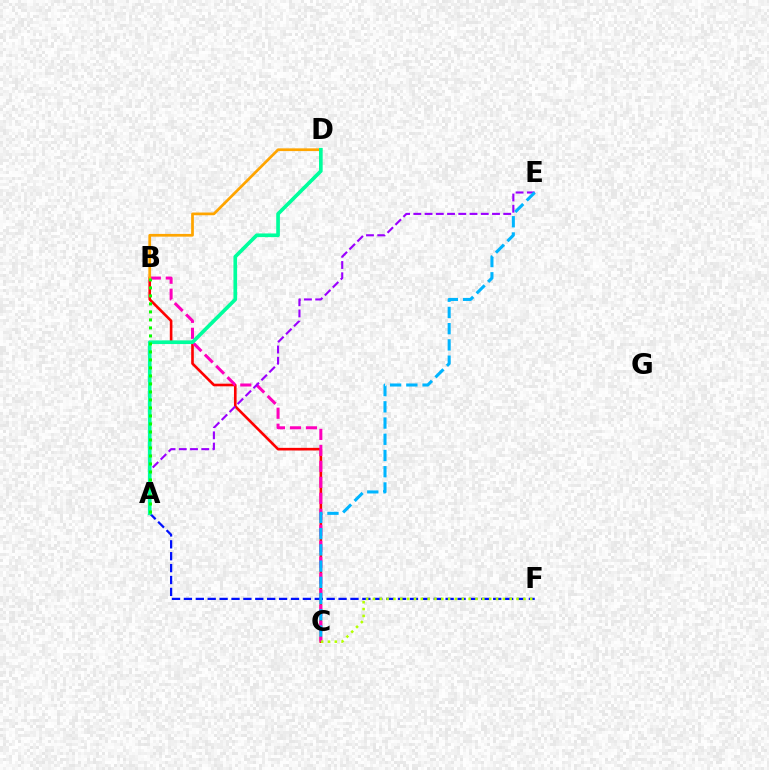{('B', 'C'): [{'color': '#ff0000', 'line_style': 'solid', 'thickness': 1.89}, {'color': '#ff00bd', 'line_style': 'dashed', 'thickness': 2.17}], ('B', 'D'): [{'color': '#ffa500', 'line_style': 'solid', 'thickness': 1.97}], ('A', 'F'): [{'color': '#0010ff', 'line_style': 'dashed', 'thickness': 1.62}], ('C', 'F'): [{'color': '#b3ff00', 'line_style': 'dotted', 'thickness': 1.86}], ('A', 'E'): [{'color': '#9b00ff', 'line_style': 'dashed', 'thickness': 1.53}], ('A', 'D'): [{'color': '#00ff9d', 'line_style': 'solid', 'thickness': 2.64}], ('C', 'E'): [{'color': '#00b5ff', 'line_style': 'dashed', 'thickness': 2.2}], ('A', 'B'): [{'color': '#08ff00', 'line_style': 'dotted', 'thickness': 2.17}]}